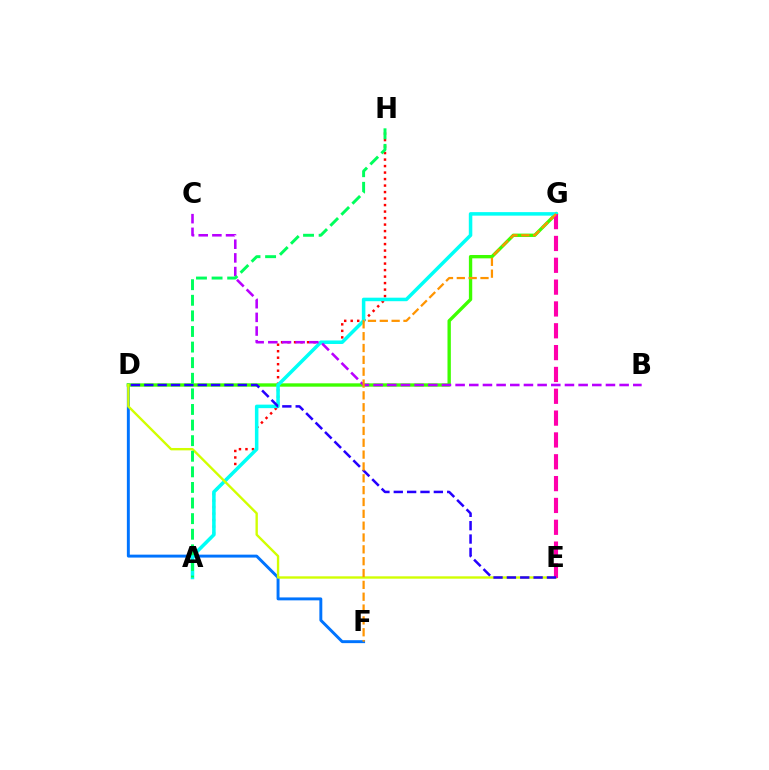{('A', 'H'): [{'color': '#ff0000', 'line_style': 'dotted', 'thickness': 1.77}, {'color': '#00ff5c', 'line_style': 'dashed', 'thickness': 2.12}], ('D', 'F'): [{'color': '#0074ff', 'line_style': 'solid', 'thickness': 2.11}], ('D', 'G'): [{'color': '#3dff00', 'line_style': 'solid', 'thickness': 2.42}], ('A', 'G'): [{'color': '#00fff6', 'line_style': 'solid', 'thickness': 2.53}], ('D', 'E'): [{'color': '#d1ff00', 'line_style': 'solid', 'thickness': 1.71}, {'color': '#2500ff', 'line_style': 'dashed', 'thickness': 1.81}], ('E', 'G'): [{'color': '#ff00ac', 'line_style': 'dashed', 'thickness': 2.97}], ('B', 'C'): [{'color': '#b900ff', 'line_style': 'dashed', 'thickness': 1.86}], ('F', 'G'): [{'color': '#ff9400', 'line_style': 'dashed', 'thickness': 1.61}]}